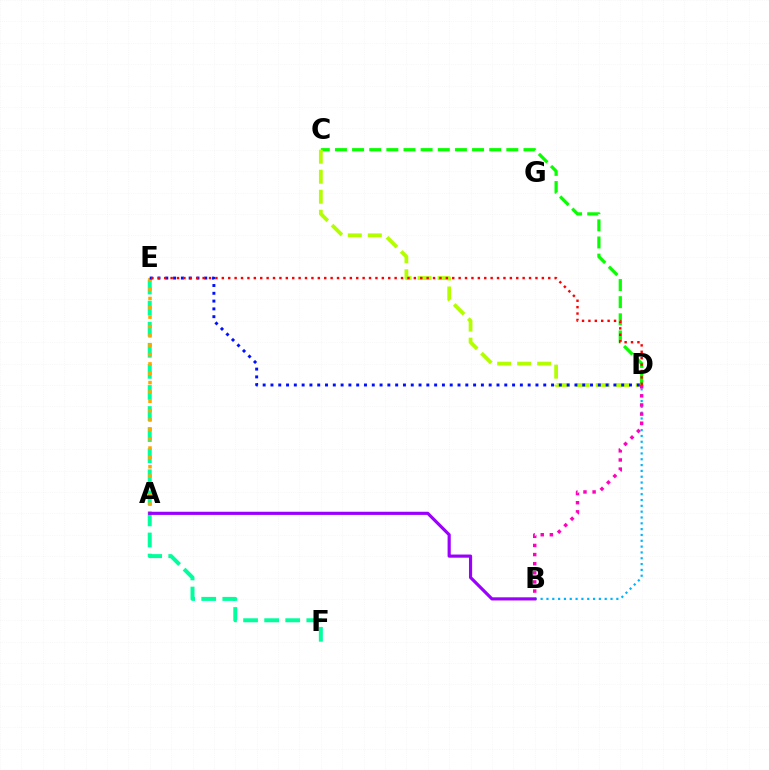{('E', 'F'): [{'color': '#00ff9d', 'line_style': 'dashed', 'thickness': 2.86}], ('C', 'D'): [{'color': '#08ff00', 'line_style': 'dashed', 'thickness': 2.33}, {'color': '#b3ff00', 'line_style': 'dashed', 'thickness': 2.72}], ('B', 'D'): [{'color': '#00b5ff', 'line_style': 'dotted', 'thickness': 1.58}, {'color': '#ff00bd', 'line_style': 'dotted', 'thickness': 2.48}], ('A', 'E'): [{'color': '#ffa500', 'line_style': 'dotted', 'thickness': 2.54}], ('D', 'E'): [{'color': '#0010ff', 'line_style': 'dotted', 'thickness': 2.12}, {'color': '#ff0000', 'line_style': 'dotted', 'thickness': 1.74}], ('A', 'B'): [{'color': '#9b00ff', 'line_style': 'solid', 'thickness': 2.27}]}